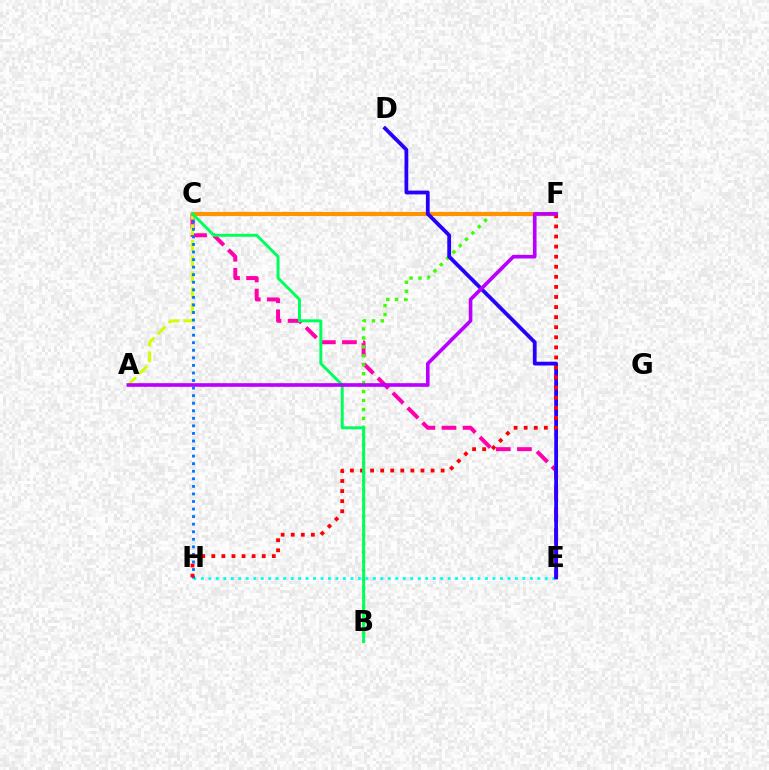{('E', 'H'): [{'color': '#00fff6', 'line_style': 'dotted', 'thickness': 2.03}], ('C', 'E'): [{'color': '#ff00ac', 'line_style': 'dashed', 'thickness': 2.86}], ('A', 'C'): [{'color': '#d1ff00', 'line_style': 'dashed', 'thickness': 2.14}], ('B', 'F'): [{'color': '#3dff00', 'line_style': 'dotted', 'thickness': 2.43}], ('C', 'F'): [{'color': '#ff9400', 'line_style': 'solid', 'thickness': 2.98}], ('D', 'E'): [{'color': '#2500ff', 'line_style': 'solid', 'thickness': 2.72}], ('C', 'H'): [{'color': '#0074ff', 'line_style': 'dotted', 'thickness': 2.05}], ('F', 'H'): [{'color': '#ff0000', 'line_style': 'dotted', 'thickness': 2.74}], ('B', 'C'): [{'color': '#00ff5c', 'line_style': 'solid', 'thickness': 2.13}], ('A', 'F'): [{'color': '#b900ff', 'line_style': 'solid', 'thickness': 2.62}]}